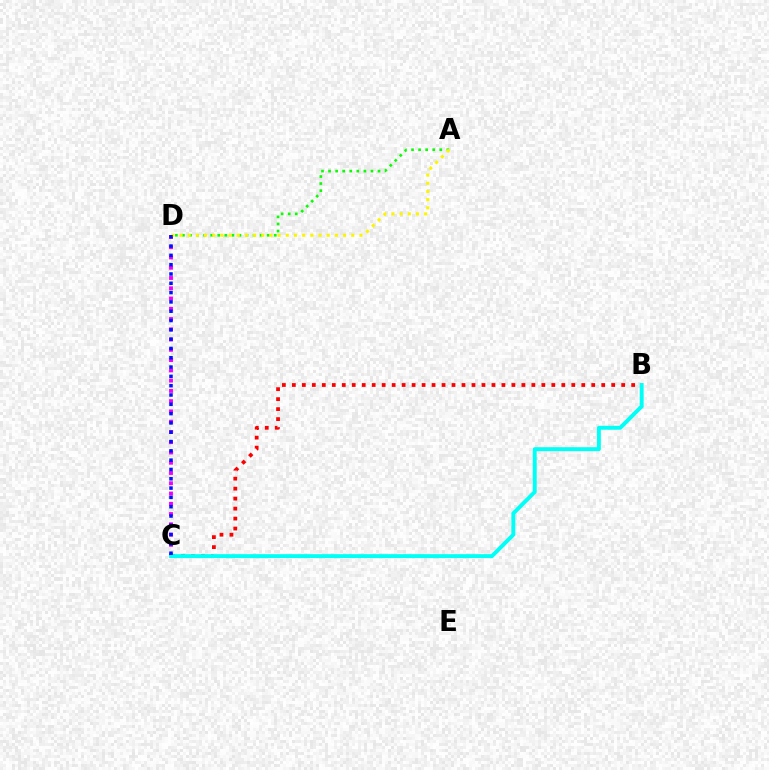{('A', 'D'): [{'color': '#08ff00', 'line_style': 'dotted', 'thickness': 1.92}, {'color': '#fcf500', 'line_style': 'dotted', 'thickness': 2.22}], ('B', 'C'): [{'color': '#ff0000', 'line_style': 'dotted', 'thickness': 2.71}, {'color': '#00fff6', 'line_style': 'solid', 'thickness': 2.82}], ('C', 'D'): [{'color': '#ee00ff', 'line_style': 'dotted', 'thickness': 2.79}, {'color': '#0010ff', 'line_style': 'dotted', 'thickness': 2.53}]}